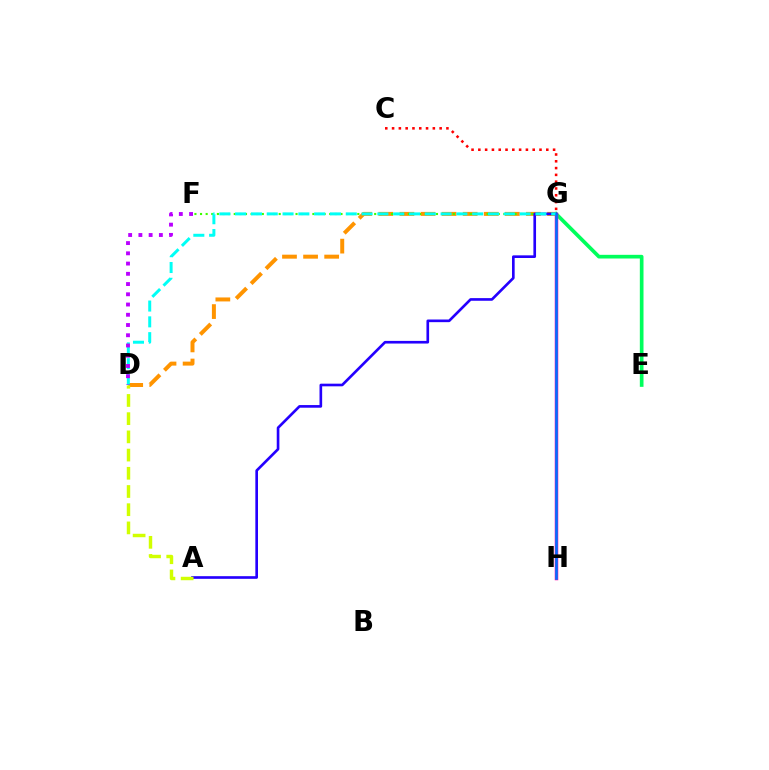{('D', 'G'): [{'color': '#ff9400', 'line_style': 'dashed', 'thickness': 2.87}, {'color': '#00fff6', 'line_style': 'dashed', 'thickness': 2.15}], ('C', 'G'): [{'color': '#ff0000', 'line_style': 'dotted', 'thickness': 1.85}], ('E', 'G'): [{'color': '#00ff5c', 'line_style': 'solid', 'thickness': 2.65}], ('F', 'G'): [{'color': '#3dff00', 'line_style': 'dotted', 'thickness': 1.53}], ('G', 'H'): [{'color': '#ff00ac', 'line_style': 'solid', 'thickness': 2.52}, {'color': '#0074ff', 'line_style': 'solid', 'thickness': 1.84}], ('A', 'G'): [{'color': '#2500ff', 'line_style': 'solid', 'thickness': 1.91}], ('D', 'F'): [{'color': '#b900ff', 'line_style': 'dotted', 'thickness': 2.78}], ('A', 'D'): [{'color': '#d1ff00', 'line_style': 'dashed', 'thickness': 2.47}]}